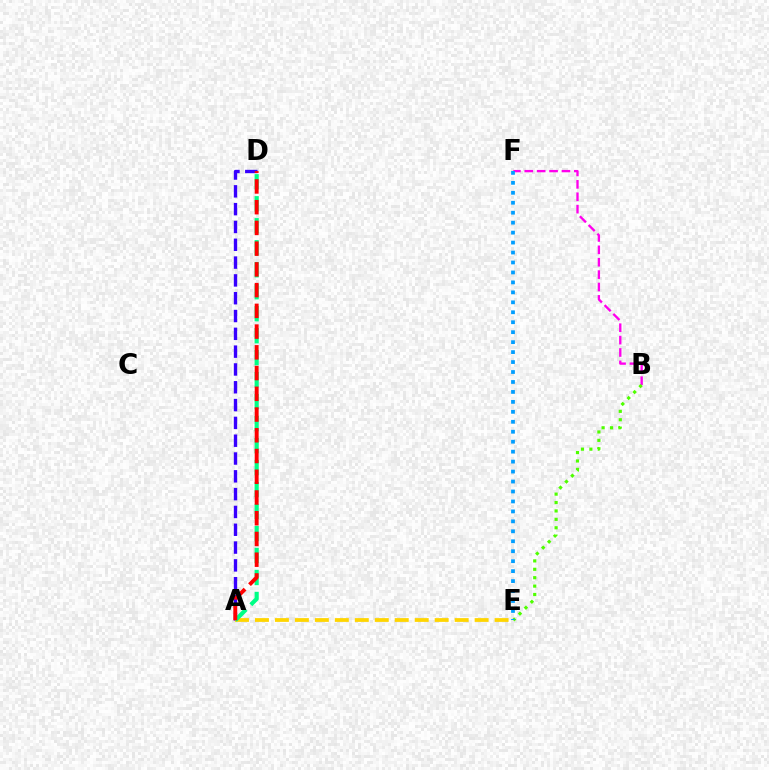{('A', 'D'): [{'color': '#3700ff', 'line_style': 'dashed', 'thickness': 2.42}, {'color': '#00ff86', 'line_style': 'dashed', 'thickness': 2.99}, {'color': '#ff0000', 'line_style': 'dashed', 'thickness': 2.82}], ('A', 'E'): [{'color': '#ffd500', 'line_style': 'dashed', 'thickness': 2.71}], ('B', 'F'): [{'color': '#ff00ed', 'line_style': 'dashed', 'thickness': 1.68}], ('B', 'E'): [{'color': '#4fff00', 'line_style': 'dotted', 'thickness': 2.28}], ('E', 'F'): [{'color': '#009eff', 'line_style': 'dotted', 'thickness': 2.71}]}